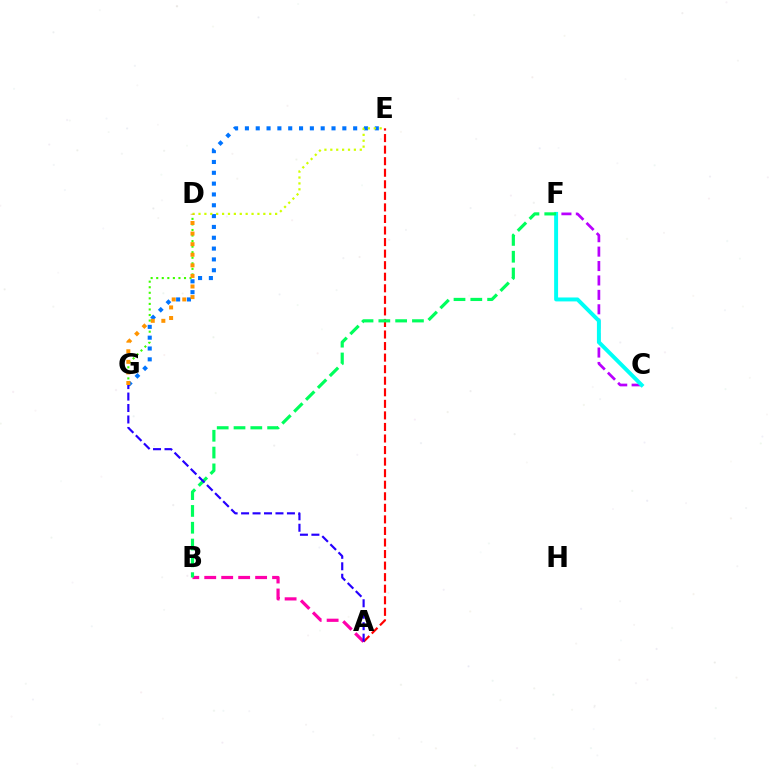{('C', 'F'): [{'color': '#b900ff', 'line_style': 'dashed', 'thickness': 1.96}, {'color': '#00fff6', 'line_style': 'solid', 'thickness': 2.84}], ('D', 'G'): [{'color': '#3dff00', 'line_style': 'dotted', 'thickness': 1.51}, {'color': '#ff9400', 'line_style': 'dotted', 'thickness': 2.88}], ('A', 'E'): [{'color': '#ff0000', 'line_style': 'dashed', 'thickness': 1.57}], ('E', 'G'): [{'color': '#0074ff', 'line_style': 'dotted', 'thickness': 2.94}], ('A', 'B'): [{'color': '#ff00ac', 'line_style': 'dashed', 'thickness': 2.3}], ('D', 'E'): [{'color': '#d1ff00', 'line_style': 'dotted', 'thickness': 1.6}], ('B', 'F'): [{'color': '#00ff5c', 'line_style': 'dashed', 'thickness': 2.28}], ('A', 'G'): [{'color': '#2500ff', 'line_style': 'dashed', 'thickness': 1.56}]}